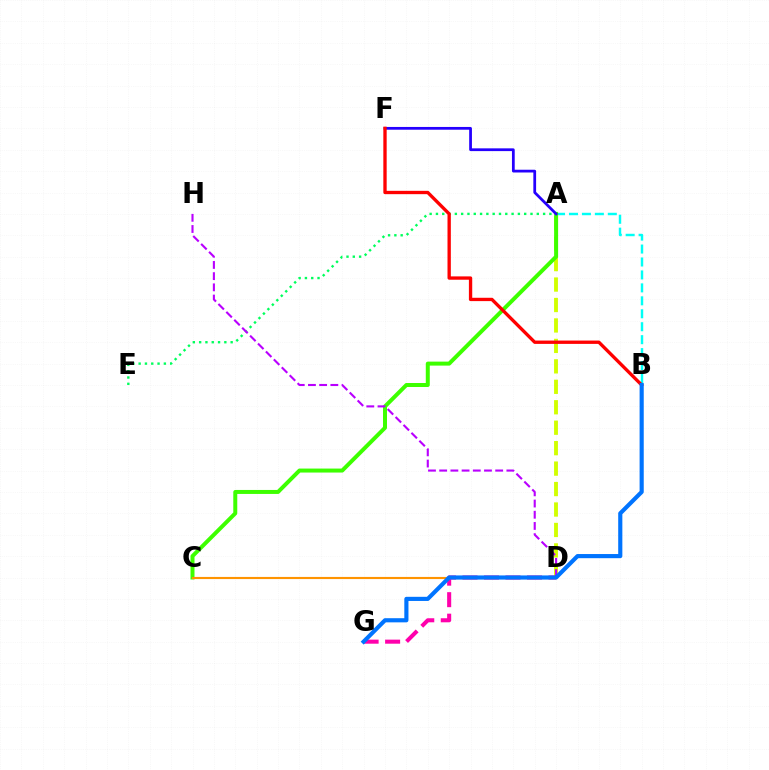{('A', 'B'): [{'color': '#00fff6', 'line_style': 'dashed', 'thickness': 1.76}], ('A', 'D'): [{'color': '#d1ff00', 'line_style': 'dashed', 'thickness': 2.78}], ('A', 'C'): [{'color': '#3dff00', 'line_style': 'solid', 'thickness': 2.87}], ('D', 'G'): [{'color': '#ff00ac', 'line_style': 'dashed', 'thickness': 2.92}], ('A', 'E'): [{'color': '#00ff5c', 'line_style': 'dotted', 'thickness': 1.71}], ('A', 'F'): [{'color': '#2500ff', 'line_style': 'solid', 'thickness': 1.99}], ('D', 'H'): [{'color': '#b900ff', 'line_style': 'dashed', 'thickness': 1.52}], ('C', 'D'): [{'color': '#ff9400', 'line_style': 'solid', 'thickness': 1.54}], ('B', 'F'): [{'color': '#ff0000', 'line_style': 'solid', 'thickness': 2.4}], ('B', 'G'): [{'color': '#0074ff', 'line_style': 'solid', 'thickness': 2.99}]}